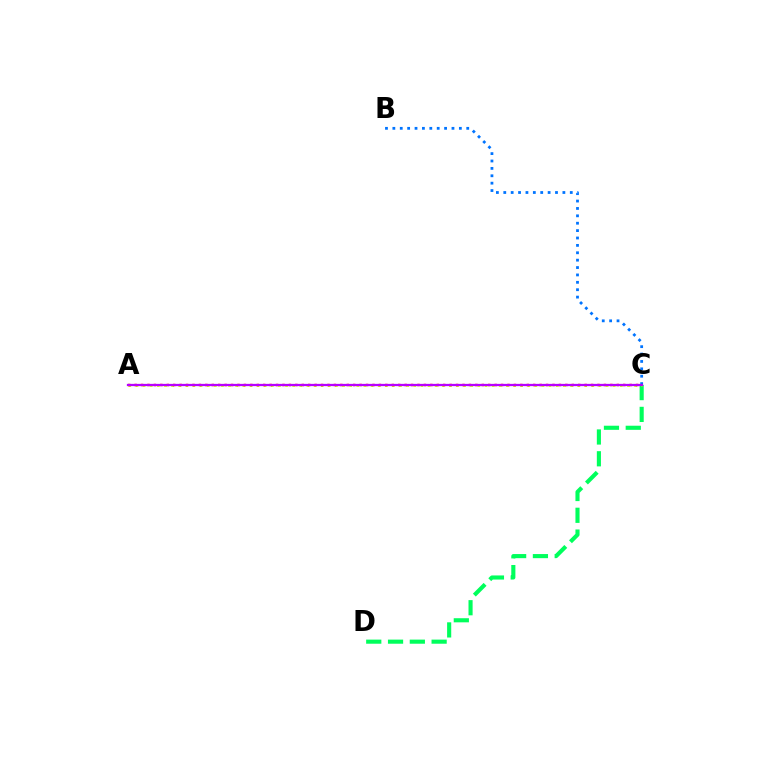{('B', 'C'): [{'color': '#0074ff', 'line_style': 'dotted', 'thickness': 2.01}], ('C', 'D'): [{'color': '#00ff5c', 'line_style': 'dashed', 'thickness': 2.96}], ('A', 'C'): [{'color': '#d1ff00', 'line_style': 'dotted', 'thickness': 1.94}, {'color': '#ff0000', 'line_style': 'dotted', 'thickness': 1.75}, {'color': '#b900ff', 'line_style': 'solid', 'thickness': 1.62}]}